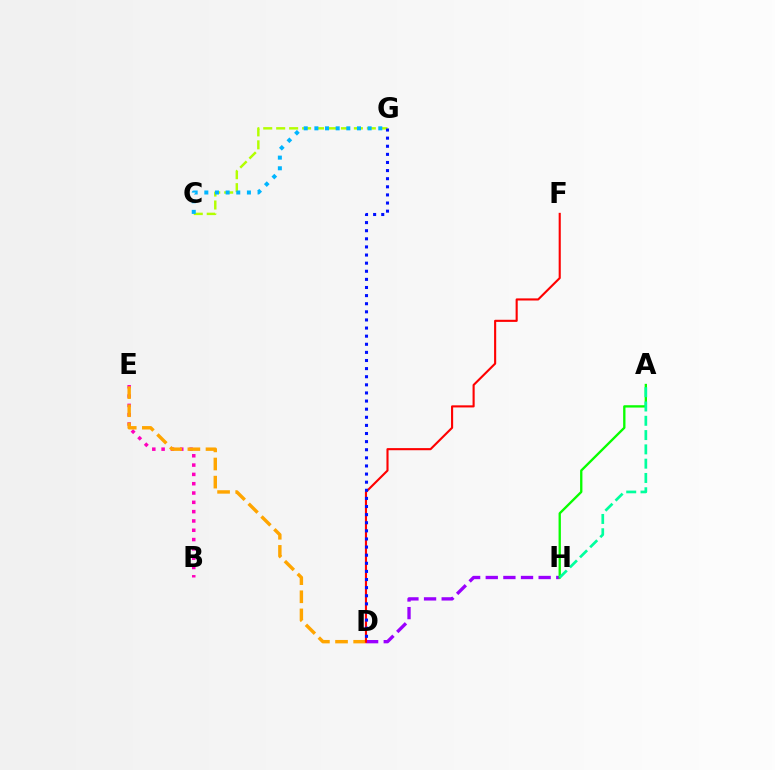{('B', 'E'): [{'color': '#ff00bd', 'line_style': 'dotted', 'thickness': 2.53}], ('C', 'G'): [{'color': '#b3ff00', 'line_style': 'dashed', 'thickness': 1.76}, {'color': '#00b5ff', 'line_style': 'dotted', 'thickness': 2.89}], ('D', 'H'): [{'color': '#9b00ff', 'line_style': 'dashed', 'thickness': 2.39}], ('A', 'H'): [{'color': '#08ff00', 'line_style': 'solid', 'thickness': 1.68}, {'color': '#00ff9d', 'line_style': 'dashed', 'thickness': 1.94}], ('D', 'E'): [{'color': '#ffa500', 'line_style': 'dashed', 'thickness': 2.46}], ('D', 'F'): [{'color': '#ff0000', 'line_style': 'solid', 'thickness': 1.52}], ('D', 'G'): [{'color': '#0010ff', 'line_style': 'dotted', 'thickness': 2.2}]}